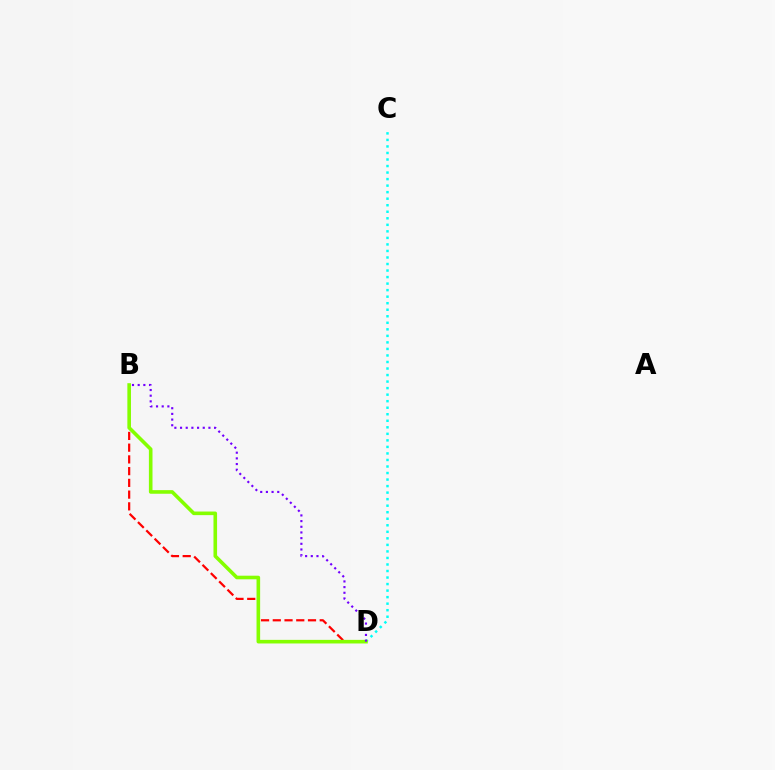{('C', 'D'): [{'color': '#00fff6', 'line_style': 'dotted', 'thickness': 1.77}], ('B', 'D'): [{'color': '#ff0000', 'line_style': 'dashed', 'thickness': 1.59}, {'color': '#84ff00', 'line_style': 'solid', 'thickness': 2.59}, {'color': '#7200ff', 'line_style': 'dotted', 'thickness': 1.54}]}